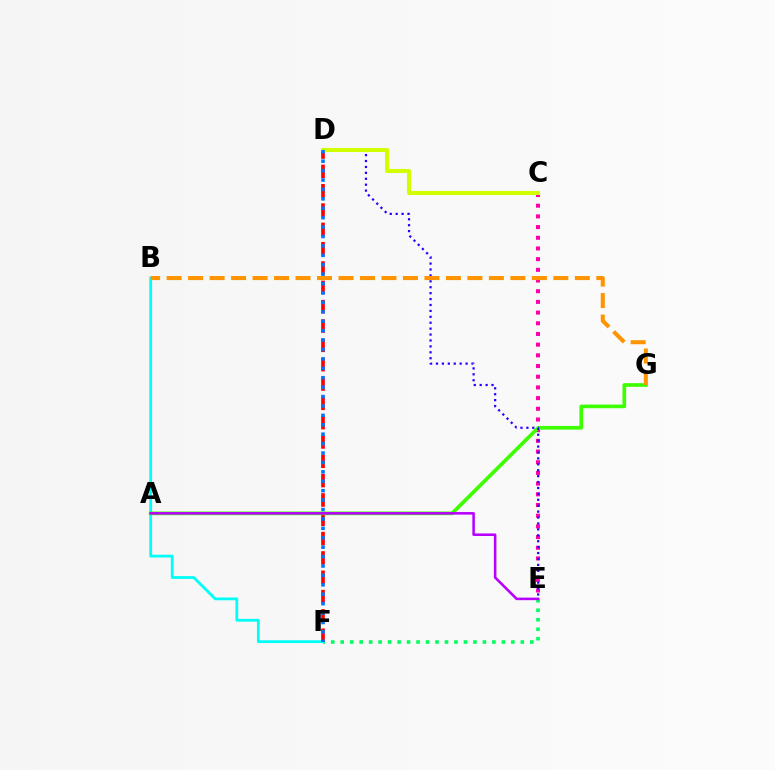{('E', 'F'): [{'color': '#00ff5c', 'line_style': 'dotted', 'thickness': 2.58}], ('B', 'F'): [{'color': '#00fff6', 'line_style': 'solid', 'thickness': 2.01}], ('C', 'E'): [{'color': '#ff00ac', 'line_style': 'dotted', 'thickness': 2.9}], ('D', 'F'): [{'color': '#ff0000', 'line_style': 'dashed', 'thickness': 2.63}, {'color': '#0074ff', 'line_style': 'dotted', 'thickness': 2.56}], ('A', 'G'): [{'color': '#3dff00', 'line_style': 'solid', 'thickness': 2.65}], ('D', 'E'): [{'color': '#2500ff', 'line_style': 'dotted', 'thickness': 1.61}], ('B', 'G'): [{'color': '#ff9400', 'line_style': 'dashed', 'thickness': 2.92}], ('C', 'D'): [{'color': '#d1ff00', 'line_style': 'solid', 'thickness': 2.93}], ('A', 'E'): [{'color': '#b900ff', 'line_style': 'solid', 'thickness': 1.84}]}